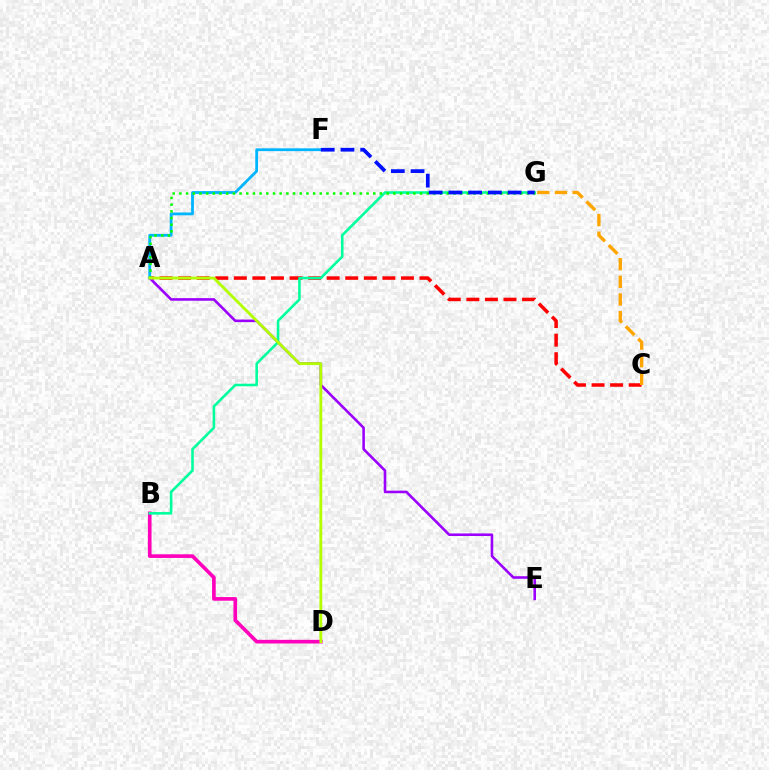{('A', 'C'): [{'color': '#ff0000', 'line_style': 'dashed', 'thickness': 2.52}], ('A', 'E'): [{'color': '#9b00ff', 'line_style': 'solid', 'thickness': 1.87}], ('B', 'D'): [{'color': '#ff00bd', 'line_style': 'solid', 'thickness': 2.63}], ('B', 'G'): [{'color': '#00ff9d', 'line_style': 'solid', 'thickness': 1.86}], ('A', 'F'): [{'color': '#00b5ff', 'line_style': 'solid', 'thickness': 2.03}], ('A', 'G'): [{'color': '#08ff00', 'line_style': 'dotted', 'thickness': 1.82}], ('F', 'G'): [{'color': '#0010ff', 'line_style': 'dashed', 'thickness': 2.68}], ('C', 'G'): [{'color': '#ffa500', 'line_style': 'dashed', 'thickness': 2.4}], ('A', 'D'): [{'color': '#b3ff00', 'line_style': 'solid', 'thickness': 2.04}]}